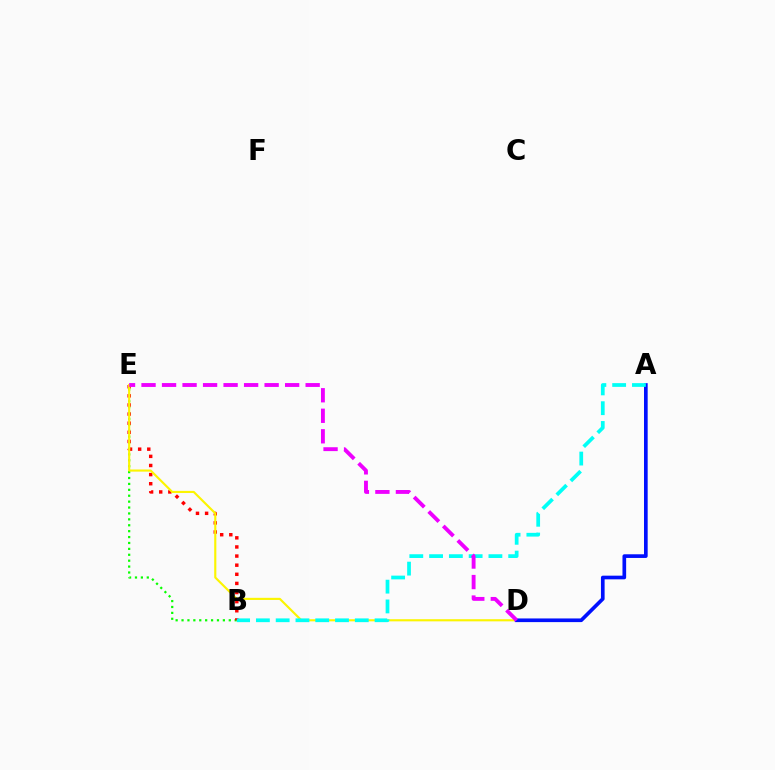{('B', 'E'): [{'color': '#08ff00', 'line_style': 'dotted', 'thickness': 1.6}, {'color': '#ff0000', 'line_style': 'dotted', 'thickness': 2.48}], ('D', 'E'): [{'color': '#fcf500', 'line_style': 'solid', 'thickness': 1.54}, {'color': '#ee00ff', 'line_style': 'dashed', 'thickness': 2.79}], ('A', 'D'): [{'color': '#0010ff', 'line_style': 'solid', 'thickness': 2.64}], ('A', 'B'): [{'color': '#00fff6', 'line_style': 'dashed', 'thickness': 2.69}]}